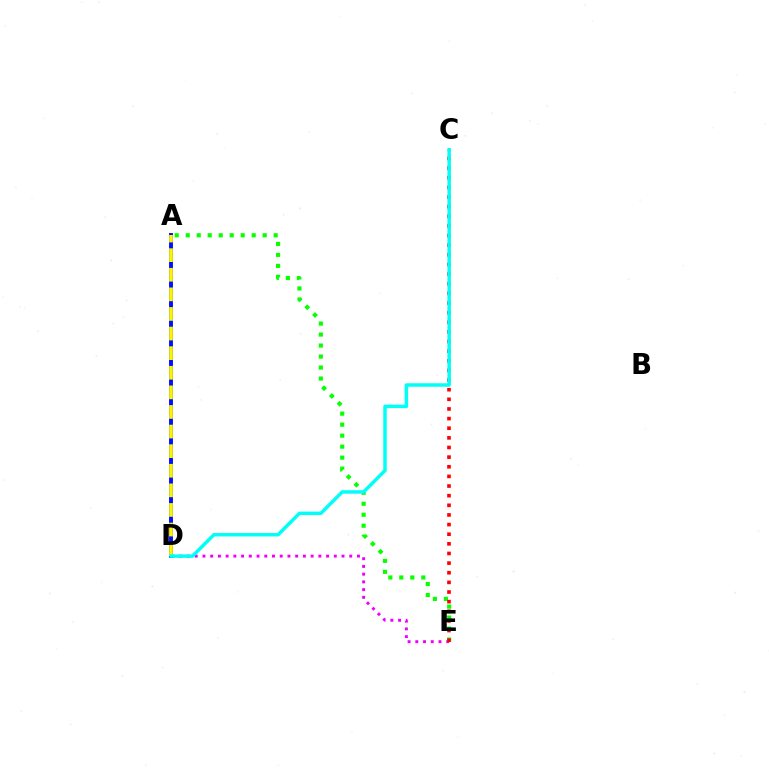{('D', 'E'): [{'color': '#ee00ff', 'line_style': 'dotted', 'thickness': 2.1}], ('A', 'E'): [{'color': '#08ff00', 'line_style': 'dotted', 'thickness': 2.99}], ('C', 'E'): [{'color': '#ff0000', 'line_style': 'dotted', 'thickness': 2.62}], ('A', 'D'): [{'color': '#0010ff', 'line_style': 'solid', 'thickness': 2.8}, {'color': '#fcf500', 'line_style': 'dashed', 'thickness': 2.66}], ('C', 'D'): [{'color': '#00fff6', 'line_style': 'solid', 'thickness': 2.5}]}